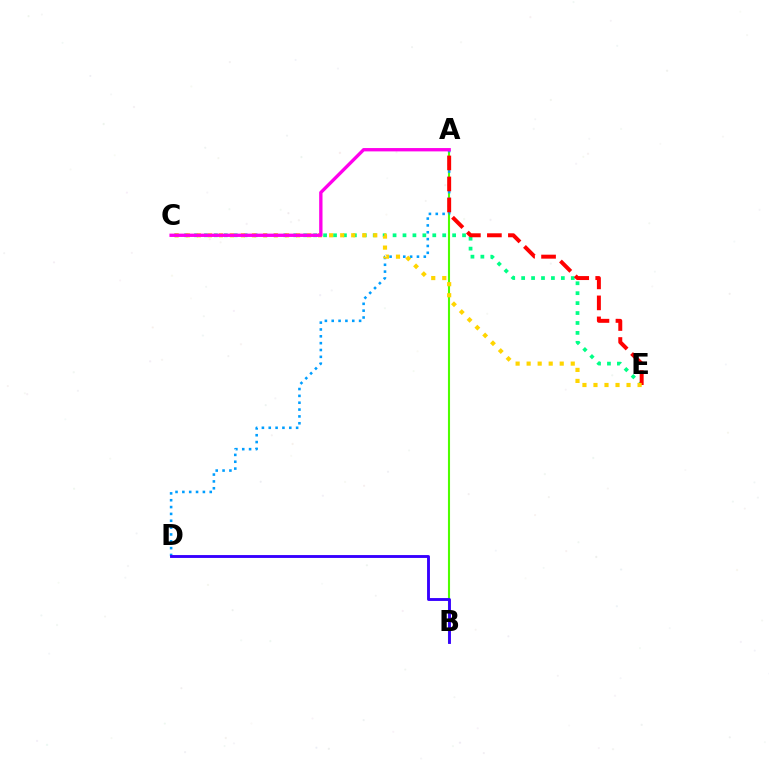{('A', 'B'): [{'color': '#4fff00', 'line_style': 'solid', 'thickness': 1.51}], ('A', 'D'): [{'color': '#009eff', 'line_style': 'dotted', 'thickness': 1.86}], ('C', 'E'): [{'color': '#00ff86', 'line_style': 'dotted', 'thickness': 2.7}, {'color': '#ffd500', 'line_style': 'dotted', 'thickness': 3.0}], ('B', 'D'): [{'color': '#3700ff', 'line_style': 'solid', 'thickness': 2.07}], ('A', 'E'): [{'color': '#ff0000', 'line_style': 'dashed', 'thickness': 2.85}], ('A', 'C'): [{'color': '#ff00ed', 'line_style': 'solid', 'thickness': 2.4}]}